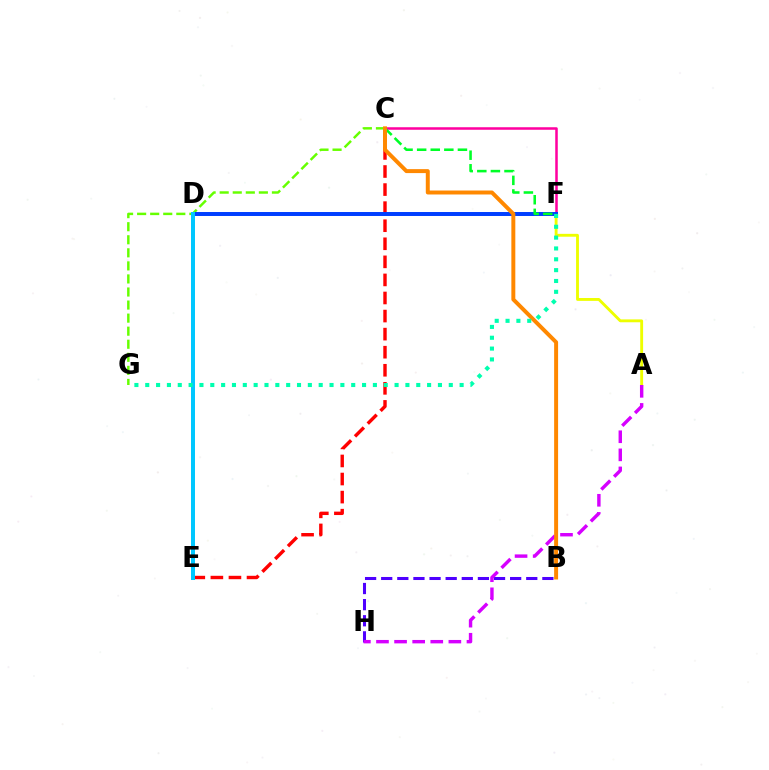{('B', 'H'): [{'color': '#4f00ff', 'line_style': 'dashed', 'thickness': 2.19}], ('C', 'E'): [{'color': '#ff0000', 'line_style': 'dashed', 'thickness': 2.45}], ('C', 'F'): [{'color': '#ff00a0', 'line_style': 'solid', 'thickness': 1.82}, {'color': '#00ff27', 'line_style': 'dashed', 'thickness': 1.85}], ('A', 'F'): [{'color': '#eeff00', 'line_style': 'solid', 'thickness': 2.07}], ('C', 'G'): [{'color': '#66ff00', 'line_style': 'dashed', 'thickness': 1.77}], ('D', 'F'): [{'color': '#003fff', 'line_style': 'solid', 'thickness': 2.86}], ('A', 'H'): [{'color': '#d600ff', 'line_style': 'dashed', 'thickness': 2.46}], ('B', 'C'): [{'color': '#ff8800', 'line_style': 'solid', 'thickness': 2.85}], ('D', 'E'): [{'color': '#00c7ff', 'line_style': 'solid', 'thickness': 2.88}], ('F', 'G'): [{'color': '#00ffaf', 'line_style': 'dotted', 'thickness': 2.95}]}